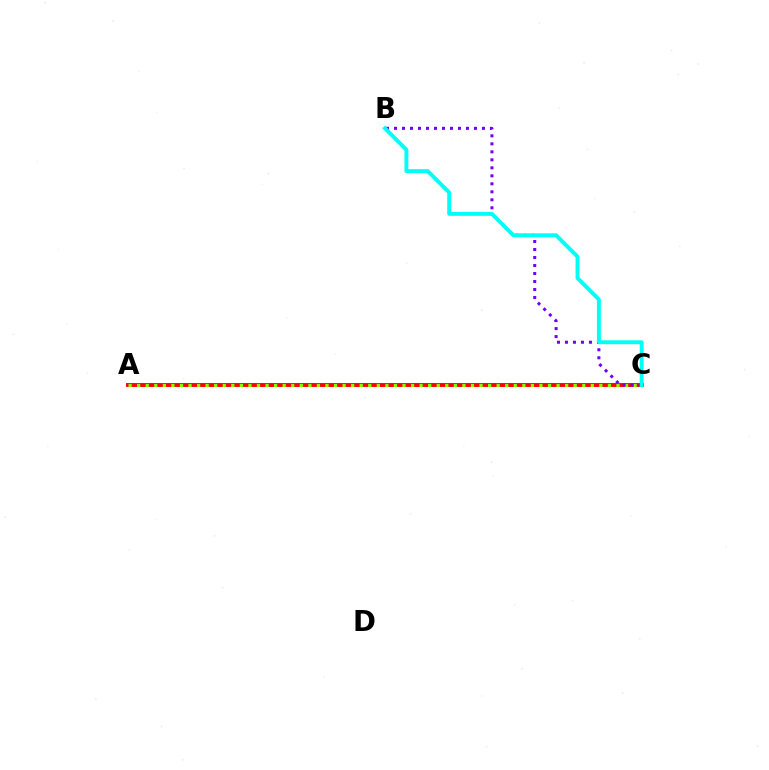{('A', 'C'): [{'color': '#ff0000', 'line_style': 'solid', 'thickness': 2.8}, {'color': '#84ff00', 'line_style': 'dotted', 'thickness': 2.33}], ('B', 'C'): [{'color': '#7200ff', 'line_style': 'dotted', 'thickness': 2.17}, {'color': '#00fff6', 'line_style': 'solid', 'thickness': 2.81}]}